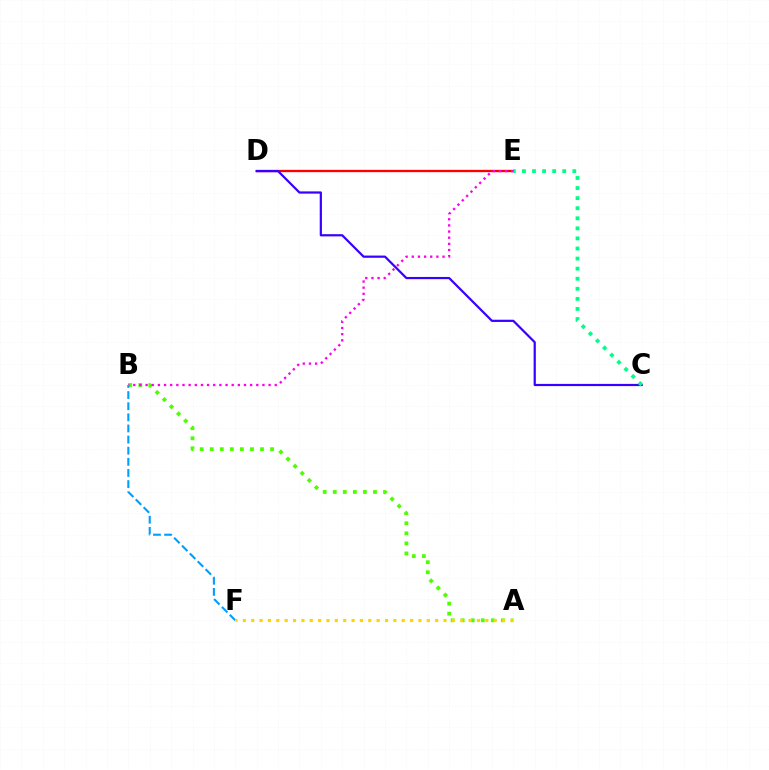{('A', 'B'): [{'color': '#4fff00', 'line_style': 'dotted', 'thickness': 2.73}], ('D', 'E'): [{'color': '#ff0000', 'line_style': 'solid', 'thickness': 1.68}], ('C', 'D'): [{'color': '#3700ff', 'line_style': 'solid', 'thickness': 1.59}], ('C', 'E'): [{'color': '#00ff86', 'line_style': 'dotted', 'thickness': 2.74}], ('B', 'E'): [{'color': '#ff00ed', 'line_style': 'dotted', 'thickness': 1.67}], ('B', 'F'): [{'color': '#009eff', 'line_style': 'dashed', 'thickness': 1.51}], ('A', 'F'): [{'color': '#ffd500', 'line_style': 'dotted', 'thickness': 2.27}]}